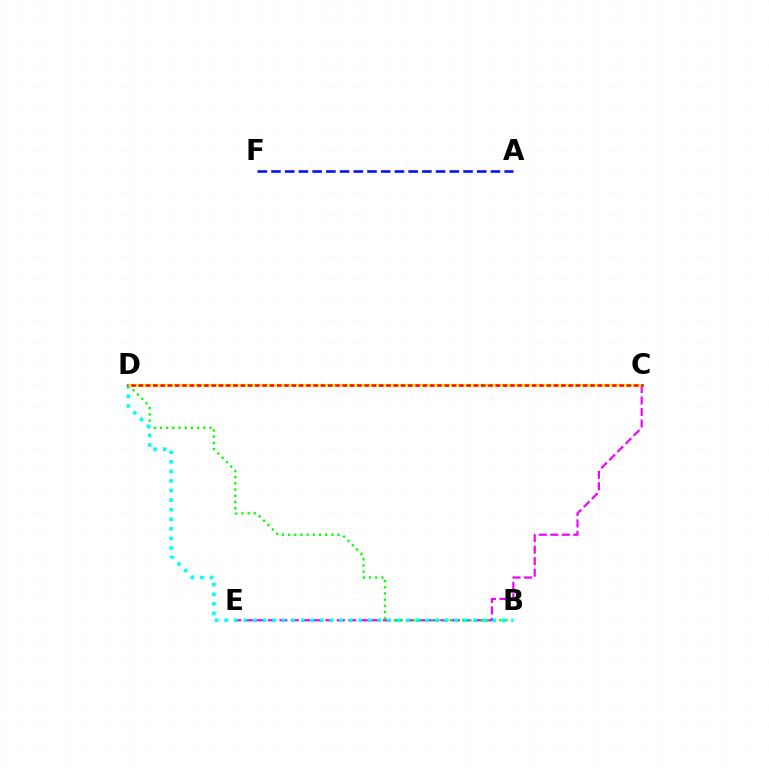{('C', 'E'): [{'color': '#ee00ff', 'line_style': 'dashed', 'thickness': 1.56}], ('B', 'D'): [{'color': '#08ff00', 'line_style': 'dotted', 'thickness': 1.68}, {'color': '#00fff6', 'line_style': 'dotted', 'thickness': 2.6}], ('A', 'F'): [{'color': '#0010ff', 'line_style': 'dashed', 'thickness': 1.86}], ('C', 'D'): [{'color': '#ff0000', 'line_style': 'solid', 'thickness': 1.83}, {'color': '#fcf500', 'line_style': 'dotted', 'thickness': 1.98}]}